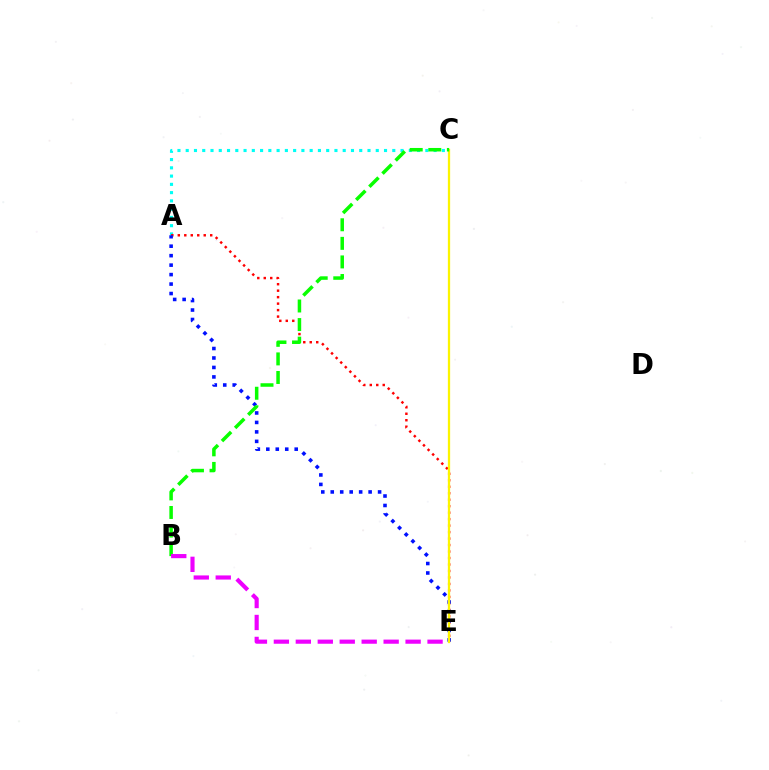{('A', 'C'): [{'color': '#00fff6', 'line_style': 'dotted', 'thickness': 2.25}], ('A', 'E'): [{'color': '#ff0000', 'line_style': 'dotted', 'thickness': 1.76}, {'color': '#0010ff', 'line_style': 'dotted', 'thickness': 2.57}], ('C', 'E'): [{'color': '#fcf500', 'line_style': 'solid', 'thickness': 1.64}], ('B', 'C'): [{'color': '#08ff00', 'line_style': 'dashed', 'thickness': 2.52}], ('B', 'E'): [{'color': '#ee00ff', 'line_style': 'dashed', 'thickness': 2.98}]}